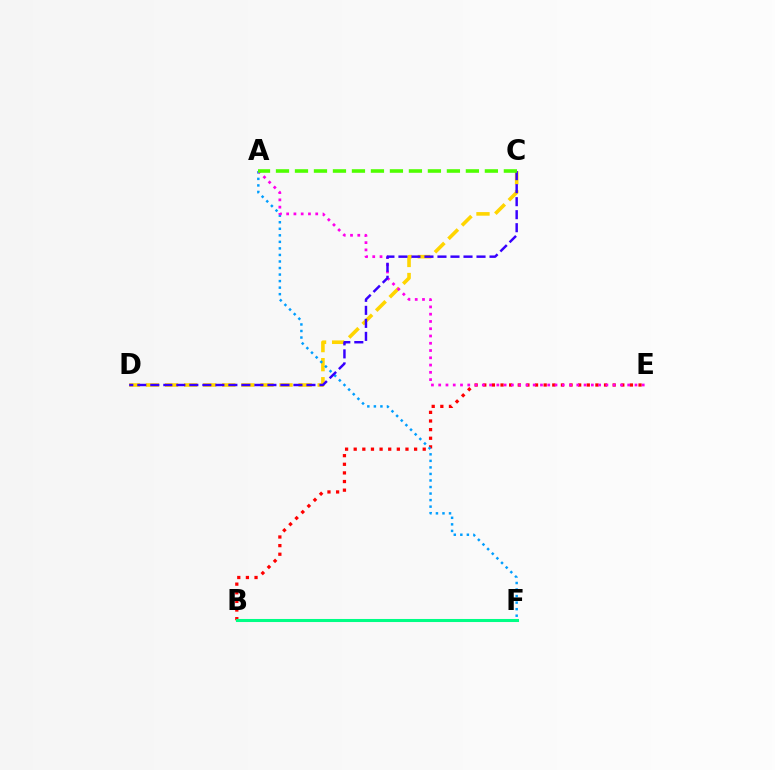{('C', 'D'): [{'color': '#ffd500', 'line_style': 'dashed', 'thickness': 2.59}, {'color': '#3700ff', 'line_style': 'dashed', 'thickness': 1.77}], ('B', 'E'): [{'color': '#ff0000', 'line_style': 'dotted', 'thickness': 2.34}], ('A', 'F'): [{'color': '#009eff', 'line_style': 'dotted', 'thickness': 1.78}], ('A', 'E'): [{'color': '#ff00ed', 'line_style': 'dotted', 'thickness': 1.97}], ('A', 'C'): [{'color': '#4fff00', 'line_style': 'dashed', 'thickness': 2.58}], ('B', 'F'): [{'color': '#00ff86', 'line_style': 'solid', 'thickness': 2.2}]}